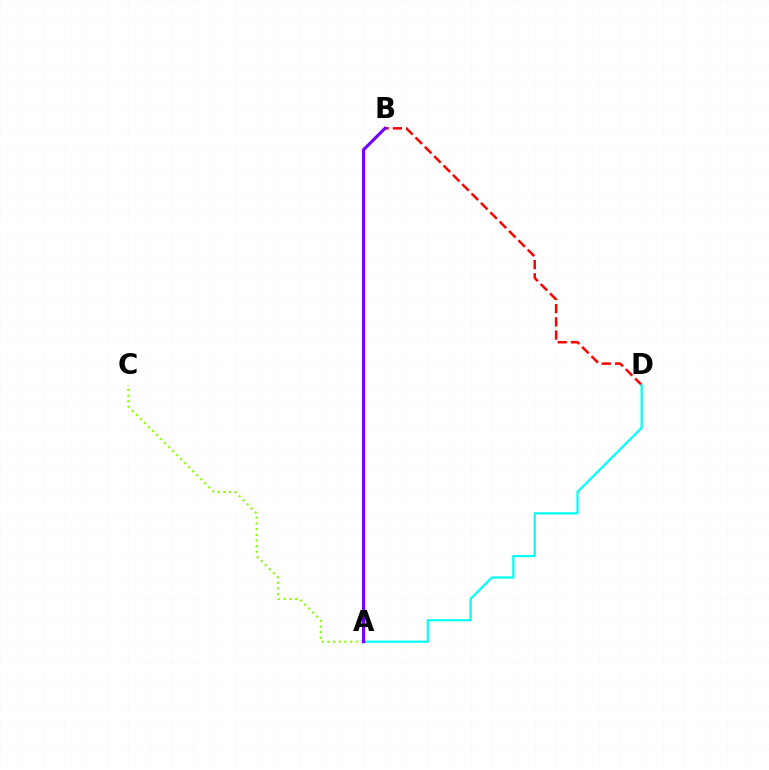{('B', 'D'): [{'color': '#ff0000', 'line_style': 'dashed', 'thickness': 1.8}], ('A', 'C'): [{'color': '#84ff00', 'line_style': 'dotted', 'thickness': 1.55}], ('A', 'D'): [{'color': '#00fff6', 'line_style': 'solid', 'thickness': 1.59}], ('A', 'B'): [{'color': '#7200ff', 'line_style': 'solid', 'thickness': 2.25}]}